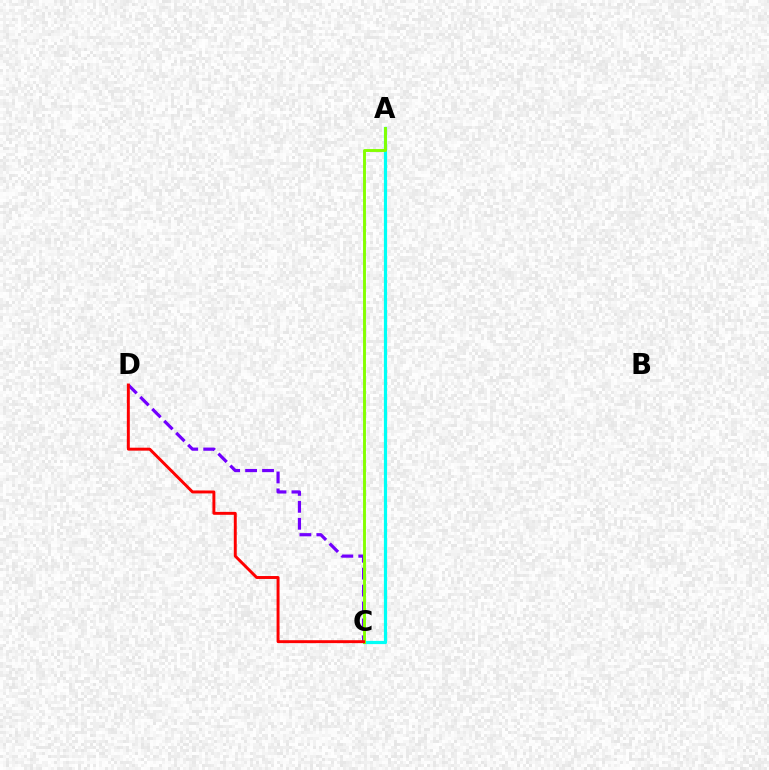{('A', 'C'): [{'color': '#00fff6', 'line_style': 'solid', 'thickness': 2.31}, {'color': '#84ff00', 'line_style': 'solid', 'thickness': 2.09}], ('C', 'D'): [{'color': '#7200ff', 'line_style': 'dashed', 'thickness': 2.3}, {'color': '#ff0000', 'line_style': 'solid', 'thickness': 2.11}]}